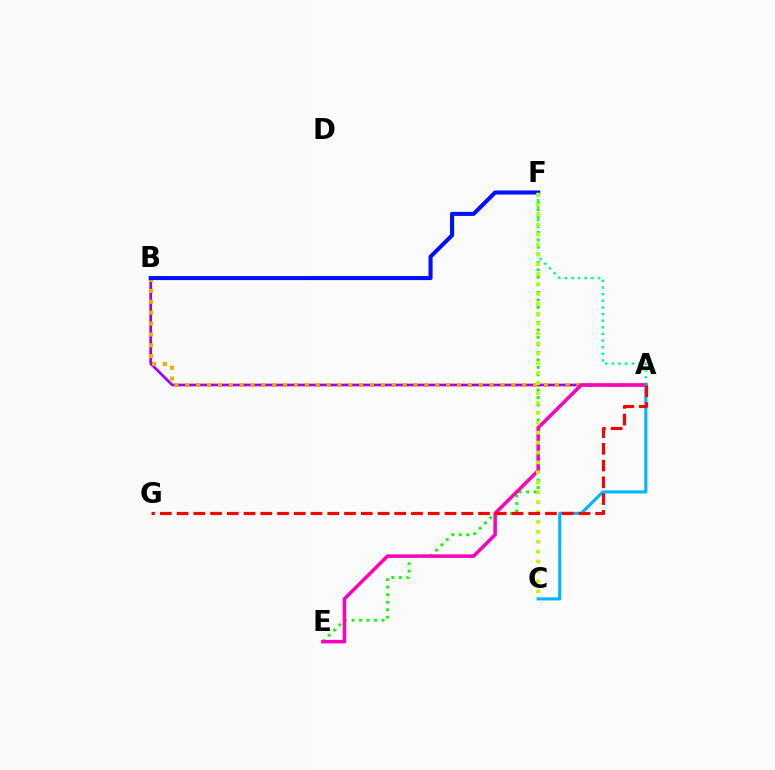{('A', 'B'): [{'color': '#9b00ff', 'line_style': 'solid', 'thickness': 1.94}, {'color': '#ffa500', 'line_style': 'dotted', 'thickness': 2.95}], ('E', 'F'): [{'color': '#08ff00', 'line_style': 'dotted', 'thickness': 2.04}], ('B', 'F'): [{'color': '#0010ff', 'line_style': 'solid', 'thickness': 2.92}], ('A', 'F'): [{'color': '#00ff9d', 'line_style': 'dotted', 'thickness': 1.8}], ('A', 'E'): [{'color': '#ff00bd', 'line_style': 'solid', 'thickness': 2.53}], ('A', 'C'): [{'color': '#00b5ff', 'line_style': 'solid', 'thickness': 2.22}], ('C', 'F'): [{'color': '#b3ff00', 'line_style': 'dotted', 'thickness': 2.69}], ('A', 'G'): [{'color': '#ff0000', 'line_style': 'dashed', 'thickness': 2.27}]}